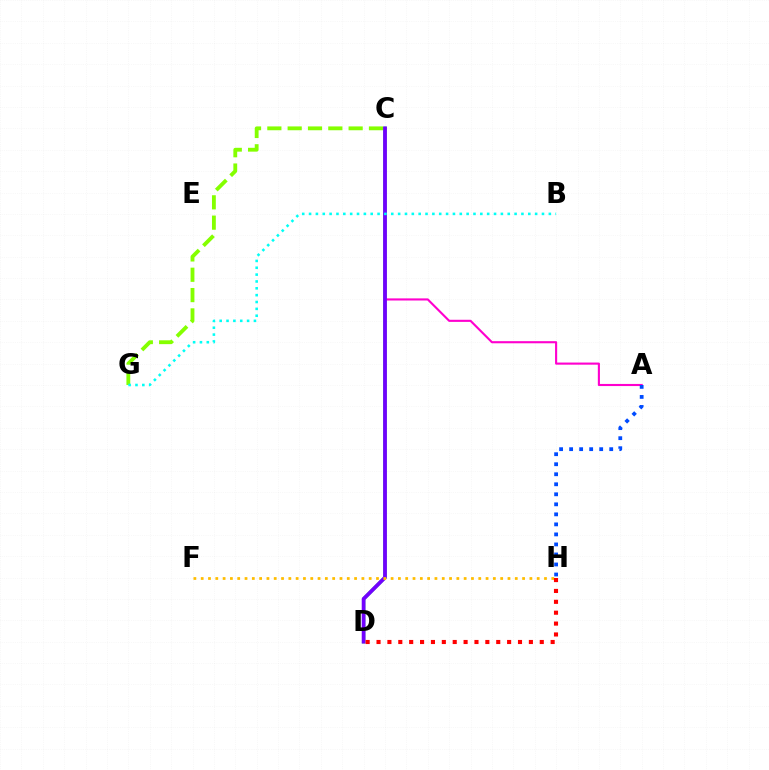{('C', 'D'): [{'color': '#00ff39', 'line_style': 'solid', 'thickness': 2.35}, {'color': '#7200ff', 'line_style': 'solid', 'thickness': 2.71}], ('C', 'G'): [{'color': '#84ff00', 'line_style': 'dashed', 'thickness': 2.76}], ('A', 'C'): [{'color': '#ff00cf', 'line_style': 'solid', 'thickness': 1.52}], ('A', 'H'): [{'color': '#004bff', 'line_style': 'dotted', 'thickness': 2.72}], ('B', 'G'): [{'color': '#00fff6', 'line_style': 'dotted', 'thickness': 1.86}], ('F', 'H'): [{'color': '#ffbd00', 'line_style': 'dotted', 'thickness': 1.98}], ('D', 'H'): [{'color': '#ff0000', 'line_style': 'dotted', 'thickness': 2.96}]}